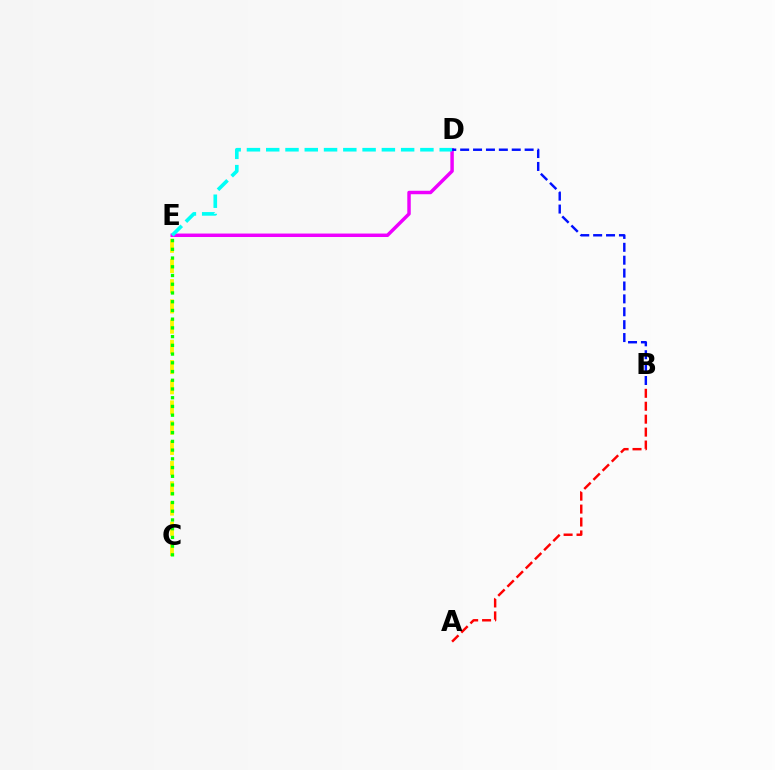{('C', 'E'): [{'color': '#fcf500', 'line_style': 'dashed', 'thickness': 2.75}, {'color': '#08ff00', 'line_style': 'dotted', 'thickness': 2.37}], ('D', 'E'): [{'color': '#ee00ff', 'line_style': 'solid', 'thickness': 2.49}, {'color': '#00fff6', 'line_style': 'dashed', 'thickness': 2.62}], ('A', 'B'): [{'color': '#ff0000', 'line_style': 'dashed', 'thickness': 1.76}], ('B', 'D'): [{'color': '#0010ff', 'line_style': 'dashed', 'thickness': 1.75}]}